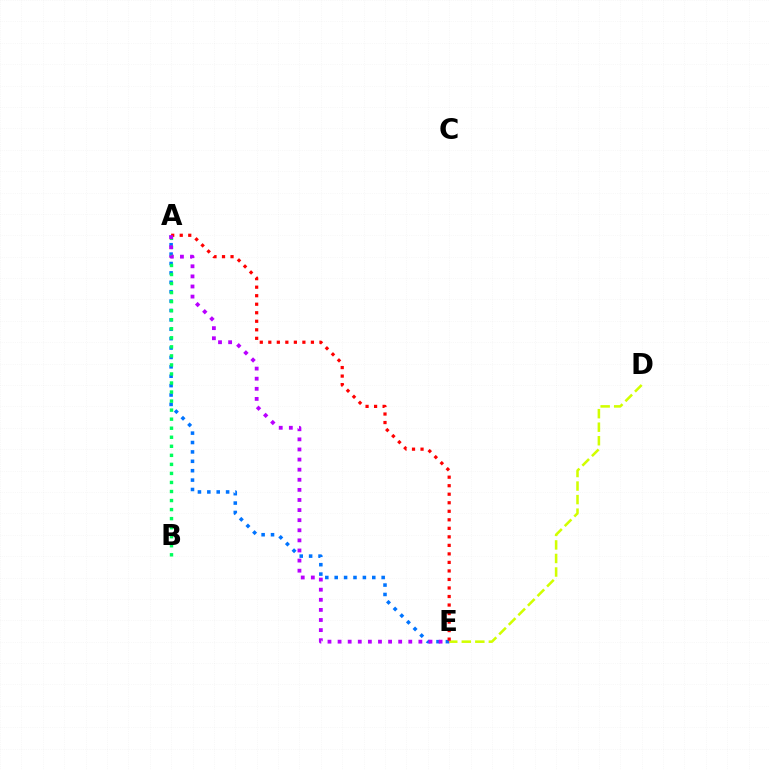{('A', 'E'): [{'color': '#0074ff', 'line_style': 'dotted', 'thickness': 2.55}, {'color': '#ff0000', 'line_style': 'dotted', 'thickness': 2.32}, {'color': '#b900ff', 'line_style': 'dotted', 'thickness': 2.74}], ('D', 'E'): [{'color': '#d1ff00', 'line_style': 'dashed', 'thickness': 1.84}], ('A', 'B'): [{'color': '#00ff5c', 'line_style': 'dotted', 'thickness': 2.46}]}